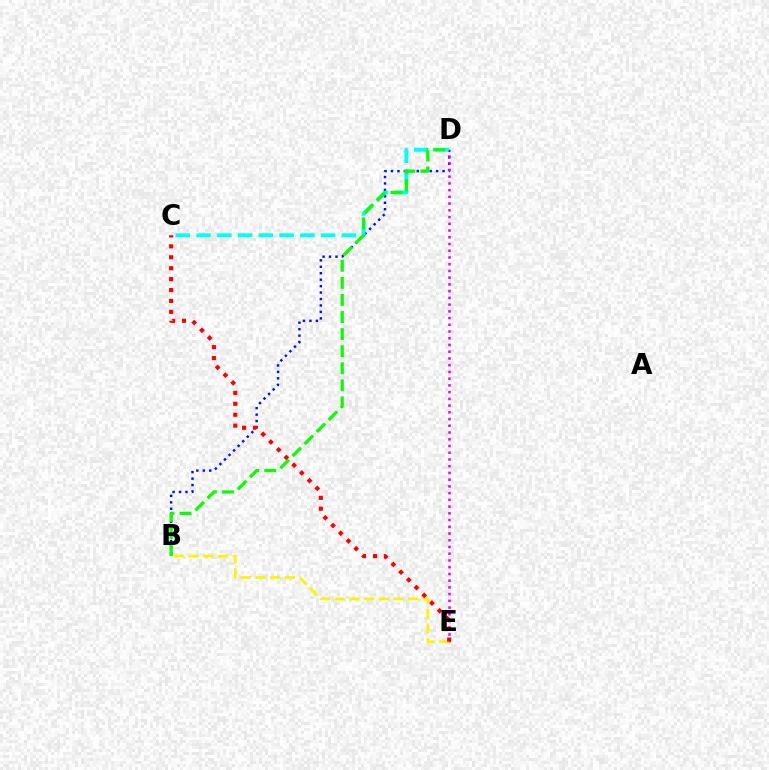{('B', 'D'): [{'color': '#0010ff', 'line_style': 'dotted', 'thickness': 1.75}, {'color': '#08ff00', 'line_style': 'dashed', 'thickness': 2.32}], ('C', 'D'): [{'color': '#00fff6', 'line_style': 'dashed', 'thickness': 2.82}], ('D', 'E'): [{'color': '#ee00ff', 'line_style': 'dotted', 'thickness': 1.83}], ('B', 'E'): [{'color': '#fcf500', 'line_style': 'dashed', 'thickness': 2.0}], ('C', 'E'): [{'color': '#ff0000', 'line_style': 'dotted', 'thickness': 2.97}]}